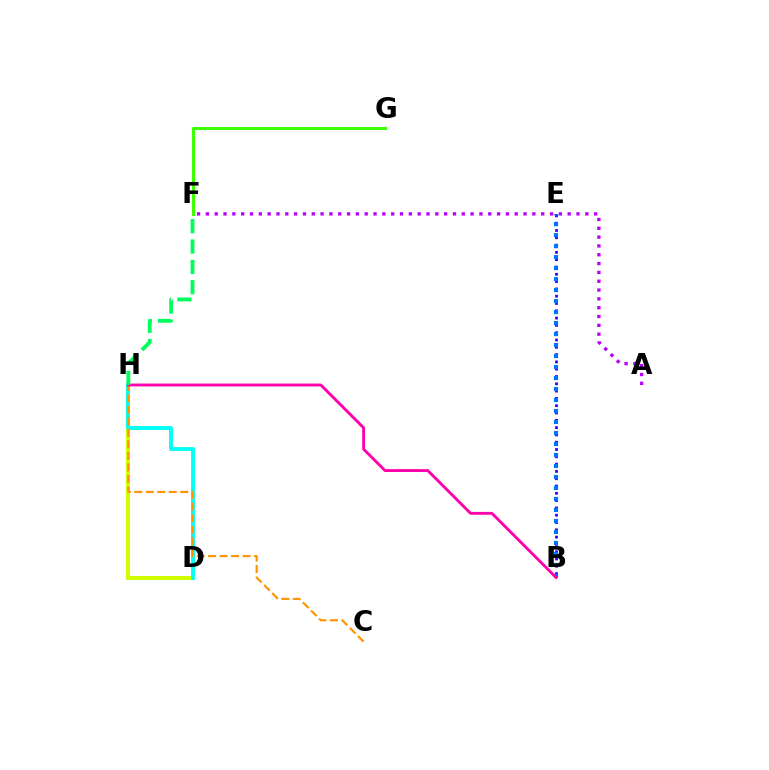{('D', 'H'): [{'color': '#ff0000', 'line_style': 'solid', 'thickness': 2.83}, {'color': '#d1ff00', 'line_style': 'solid', 'thickness': 2.94}, {'color': '#00fff6', 'line_style': 'solid', 'thickness': 2.78}], ('B', 'E'): [{'color': '#2500ff', 'line_style': 'dotted', 'thickness': 1.98}, {'color': '#0074ff', 'line_style': 'dotted', 'thickness': 2.99}], ('F', 'G'): [{'color': '#3dff00', 'line_style': 'solid', 'thickness': 2.21}], ('C', 'H'): [{'color': '#ff9400', 'line_style': 'dashed', 'thickness': 1.56}], ('B', 'H'): [{'color': '#ff00ac', 'line_style': 'solid', 'thickness': 2.06}], ('F', 'H'): [{'color': '#00ff5c', 'line_style': 'dashed', 'thickness': 2.76}], ('A', 'F'): [{'color': '#b900ff', 'line_style': 'dotted', 'thickness': 2.4}]}